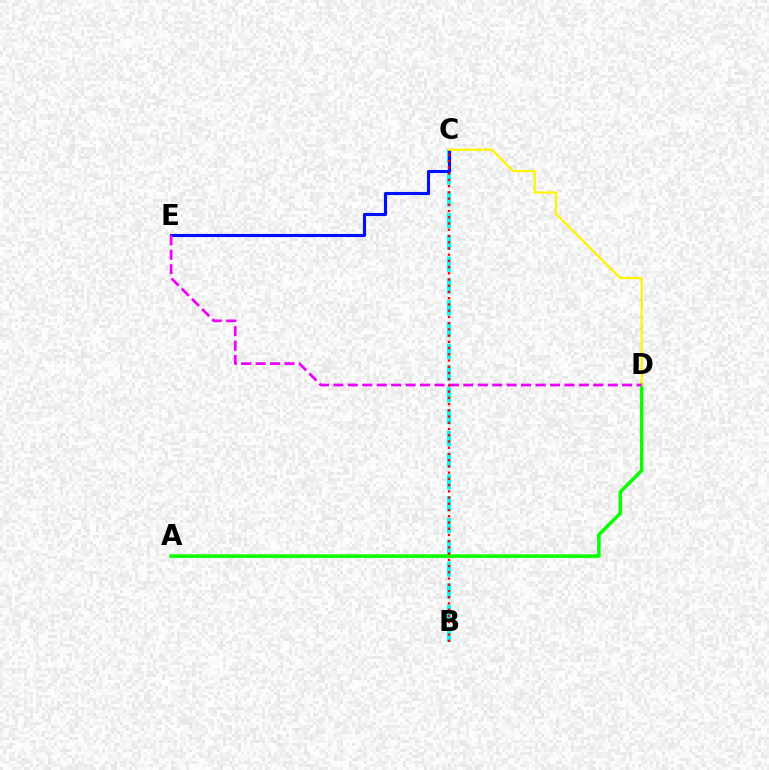{('B', 'C'): [{'color': '#00fff6', 'line_style': 'dashed', 'thickness': 2.96}, {'color': '#ff0000', 'line_style': 'dotted', 'thickness': 1.69}], ('C', 'E'): [{'color': '#0010ff', 'line_style': 'solid', 'thickness': 2.23}], ('A', 'D'): [{'color': '#08ff00', 'line_style': 'solid', 'thickness': 2.53}], ('C', 'D'): [{'color': '#fcf500', 'line_style': 'solid', 'thickness': 1.61}], ('D', 'E'): [{'color': '#ee00ff', 'line_style': 'dashed', 'thickness': 1.96}]}